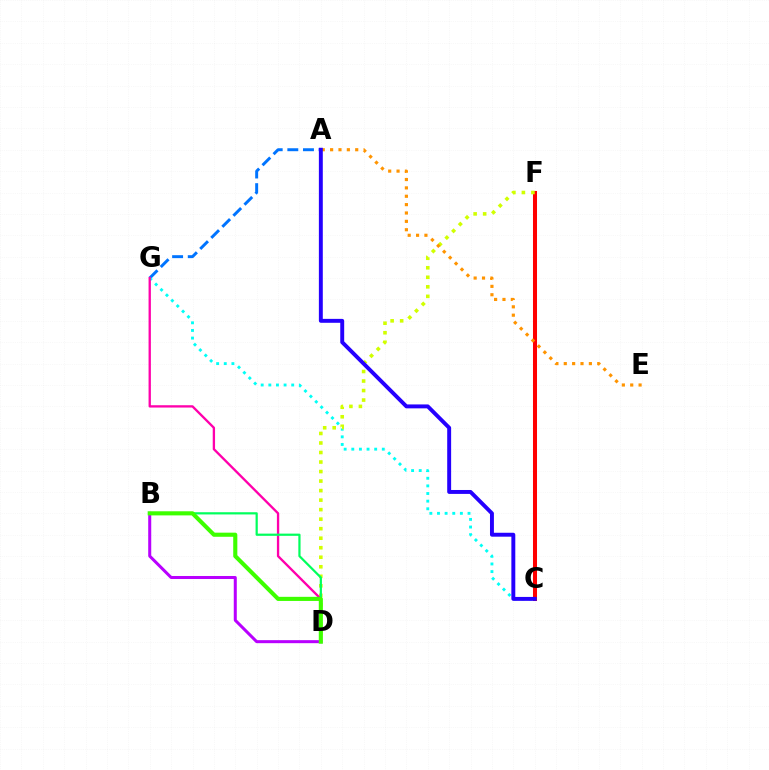{('C', 'F'): [{'color': '#ff0000', 'line_style': 'solid', 'thickness': 2.9}], ('A', 'G'): [{'color': '#0074ff', 'line_style': 'dashed', 'thickness': 2.12}], ('C', 'G'): [{'color': '#00fff6', 'line_style': 'dotted', 'thickness': 2.07}], ('D', 'F'): [{'color': '#d1ff00', 'line_style': 'dotted', 'thickness': 2.59}], ('A', 'E'): [{'color': '#ff9400', 'line_style': 'dotted', 'thickness': 2.27}], ('D', 'G'): [{'color': '#ff00ac', 'line_style': 'solid', 'thickness': 1.67}], ('B', 'D'): [{'color': '#00ff5c', 'line_style': 'solid', 'thickness': 1.59}, {'color': '#b900ff', 'line_style': 'solid', 'thickness': 2.18}, {'color': '#3dff00', 'line_style': 'solid', 'thickness': 2.96}], ('A', 'C'): [{'color': '#2500ff', 'line_style': 'solid', 'thickness': 2.82}]}